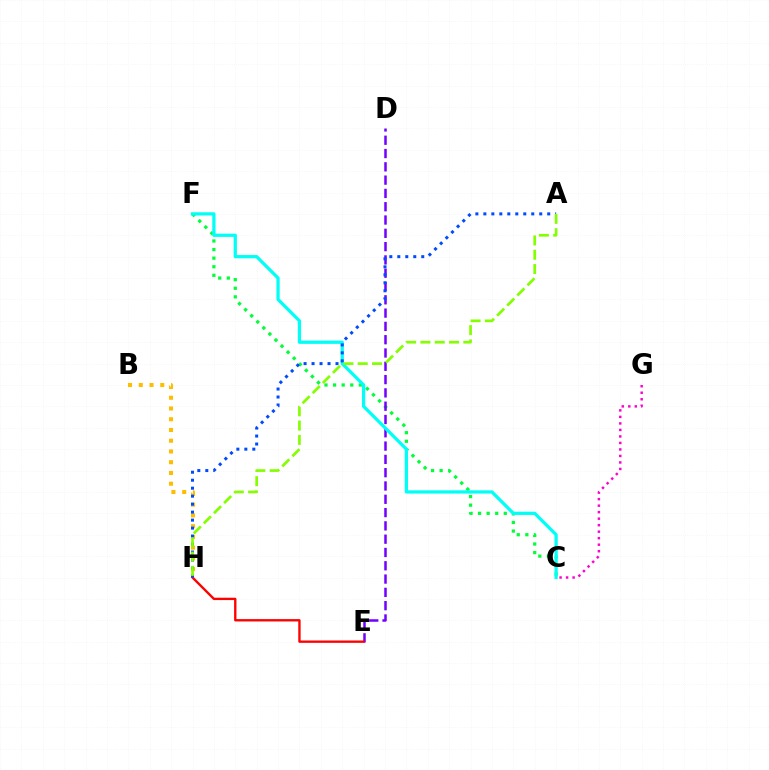{('C', 'F'): [{'color': '#00ff39', 'line_style': 'dotted', 'thickness': 2.33}, {'color': '#00fff6', 'line_style': 'solid', 'thickness': 2.34}], ('C', 'G'): [{'color': '#ff00cf', 'line_style': 'dotted', 'thickness': 1.77}], ('B', 'H'): [{'color': '#ffbd00', 'line_style': 'dotted', 'thickness': 2.92}], ('D', 'E'): [{'color': '#7200ff', 'line_style': 'dashed', 'thickness': 1.81}], ('E', 'H'): [{'color': '#ff0000', 'line_style': 'solid', 'thickness': 1.69}], ('A', 'H'): [{'color': '#004bff', 'line_style': 'dotted', 'thickness': 2.17}, {'color': '#84ff00', 'line_style': 'dashed', 'thickness': 1.94}]}